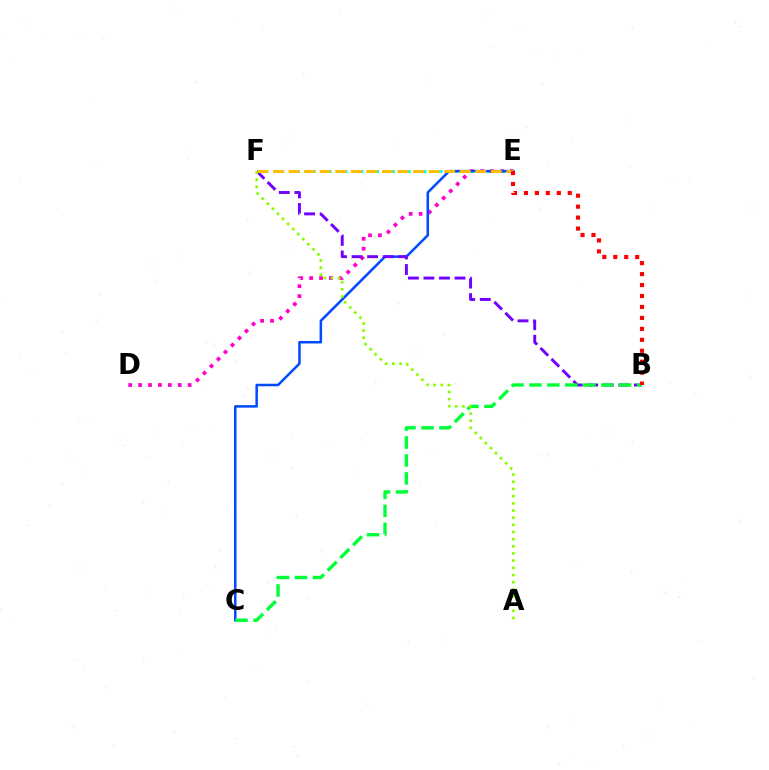{('D', 'E'): [{'color': '#ff00cf', 'line_style': 'dotted', 'thickness': 2.69}], ('E', 'F'): [{'color': '#00fff6', 'line_style': 'dotted', 'thickness': 2.15}, {'color': '#ffbd00', 'line_style': 'dashed', 'thickness': 2.11}], ('C', 'E'): [{'color': '#004bff', 'line_style': 'solid', 'thickness': 1.81}], ('B', 'F'): [{'color': '#7200ff', 'line_style': 'dashed', 'thickness': 2.11}], ('B', 'C'): [{'color': '#00ff39', 'line_style': 'dashed', 'thickness': 2.44}], ('B', 'E'): [{'color': '#ff0000', 'line_style': 'dotted', 'thickness': 2.98}], ('A', 'F'): [{'color': '#84ff00', 'line_style': 'dotted', 'thickness': 1.95}]}